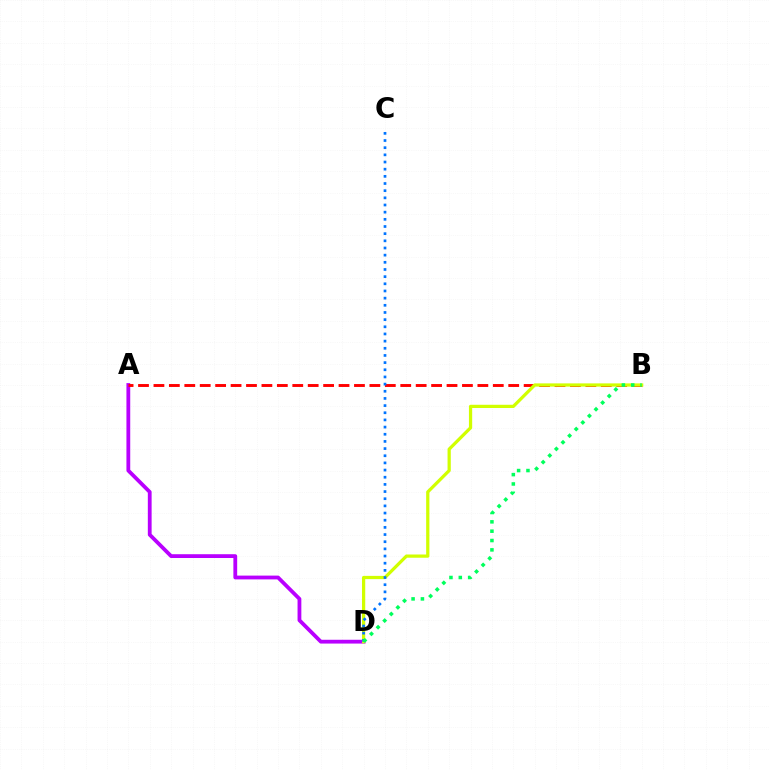{('A', 'D'): [{'color': '#b900ff', 'line_style': 'solid', 'thickness': 2.73}], ('A', 'B'): [{'color': '#ff0000', 'line_style': 'dashed', 'thickness': 2.1}], ('B', 'D'): [{'color': '#d1ff00', 'line_style': 'solid', 'thickness': 2.33}, {'color': '#00ff5c', 'line_style': 'dotted', 'thickness': 2.54}], ('C', 'D'): [{'color': '#0074ff', 'line_style': 'dotted', 'thickness': 1.95}]}